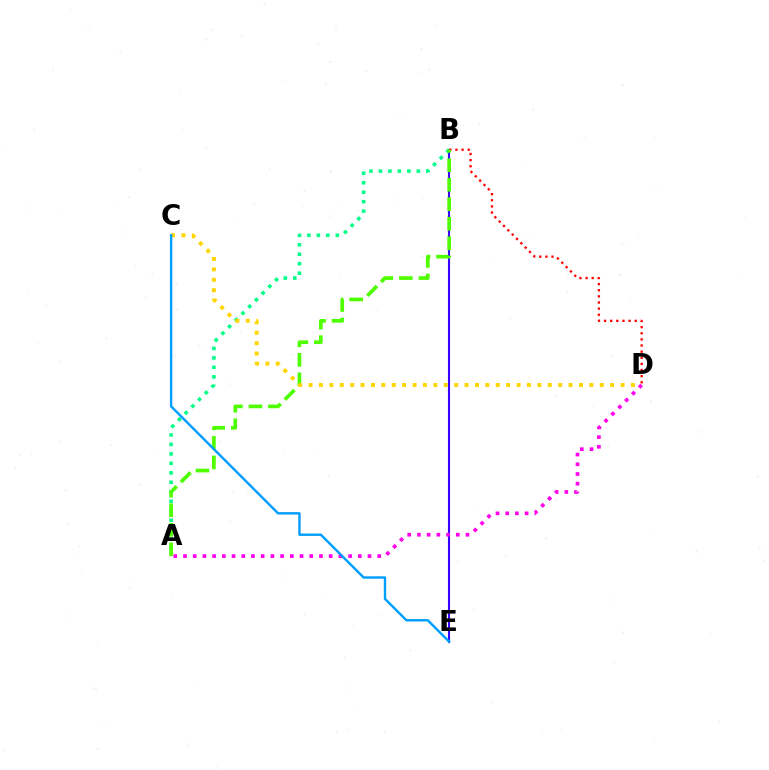{('B', 'E'): [{'color': '#3700ff', 'line_style': 'solid', 'thickness': 1.52}], ('A', 'B'): [{'color': '#00ff86', 'line_style': 'dotted', 'thickness': 2.57}, {'color': '#4fff00', 'line_style': 'dashed', 'thickness': 2.65}], ('B', 'D'): [{'color': '#ff0000', 'line_style': 'dotted', 'thickness': 1.66}], ('C', 'D'): [{'color': '#ffd500', 'line_style': 'dotted', 'thickness': 2.83}], ('A', 'D'): [{'color': '#ff00ed', 'line_style': 'dotted', 'thickness': 2.64}], ('C', 'E'): [{'color': '#009eff', 'line_style': 'solid', 'thickness': 1.73}]}